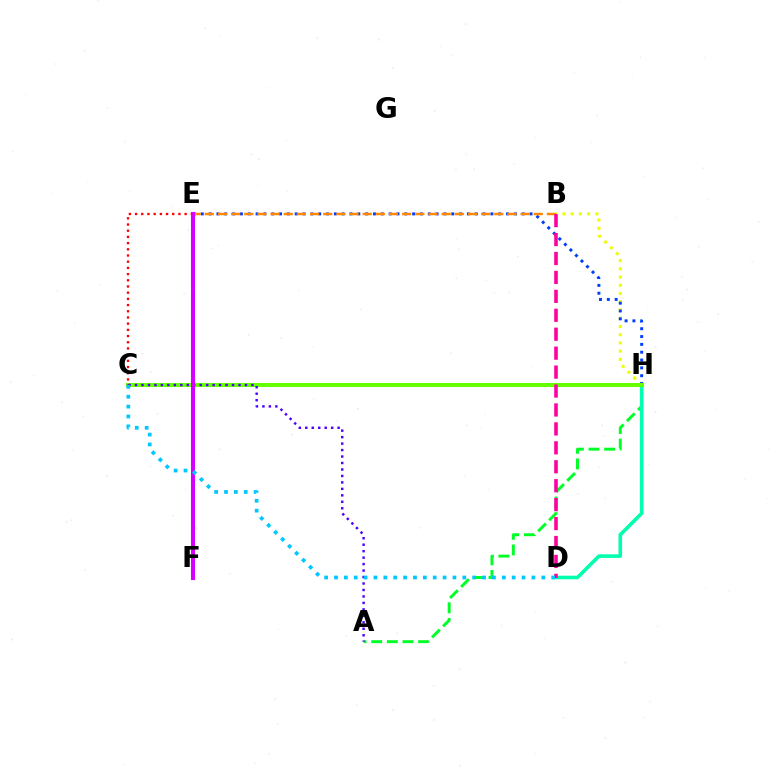{('B', 'H'): [{'color': '#eeff00', 'line_style': 'dotted', 'thickness': 2.24}], ('A', 'H'): [{'color': '#00ff27', 'line_style': 'dashed', 'thickness': 2.12}], ('D', 'H'): [{'color': '#00ffaf', 'line_style': 'solid', 'thickness': 2.6}], ('E', 'H'): [{'color': '#003fff', 'line_style': 'dotted', 'thickness': 2.13}], ('C', 'H'): [{'color': '#66ff00', 'line_style': 'solid', 'thickness': 2.89}], ('B', 'E'): [{'color': '#ff8800', 'line_style': 'dashed', 'thickness': 1.79}], ('C', 'E'): [{'color': '#ff0000', 'line_style': 'dotted', 'thickness': 1.68}], ('A', 'C'): [{'color': '#4f00ff', 'line_style': 'dotted', 'thickness': 1.76}], ('B', 'D'): [{'color': '#ff00a0', 'line_style': 'dashed', 'thickness': 2.57}], ('E', 'F'): [{'color': '#d600ff', 'line_style': 'solid', 'thickness': 2.93}], ('C', 'D'): [{'color': '#00c7ff', 'line_style': 'dotted', 'thickness': 2.68}]}